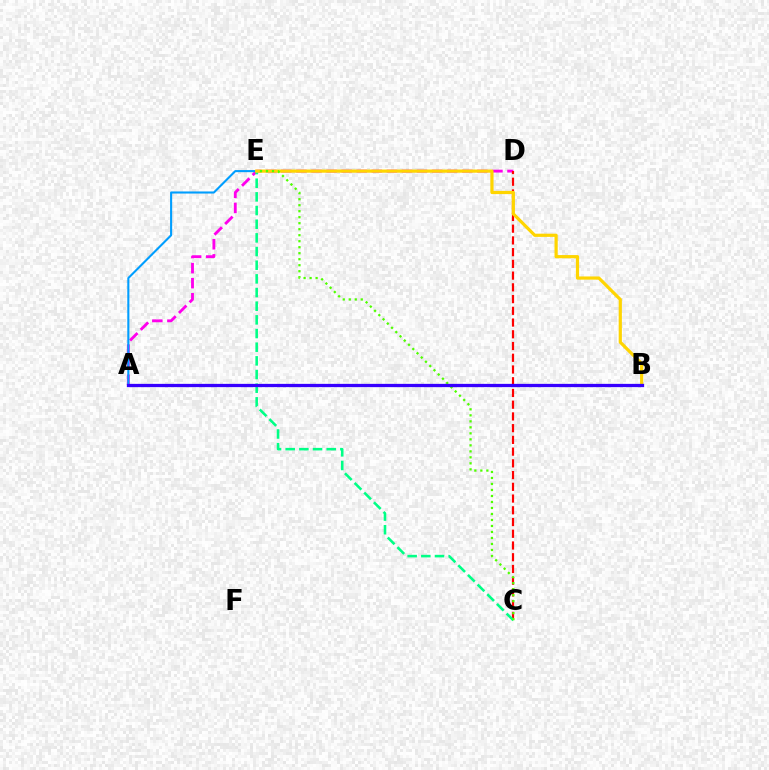{('A', 'D'): [{'color': '#ff00ed', 'line_style': 'dashed', 'thickness': 2.05}], ('C', 'D'): [{'color': '#ff0000', 'line_style': 'dashed', 'thickness': 1.59}], ('C', 'E'): [{'color': '#00ff86', 'line_style': 'dashed', 'thickness': 1.86}, {'color': '#4fff00', 'line_style': 'dotted', 'thickness': 1.63}], ('A', 'E'): [{'color': '#009eff', 'line_style': 'solid', 'thickness': 1.51}], ('B', 'E'): [{'color': '#ffd500', 'line_style': 'solid', 'thickness': 2.3}], ('A', 'B'): [{'color': '#3700ff', 'line_style': 'solid', 'thickness': 2.36}]}